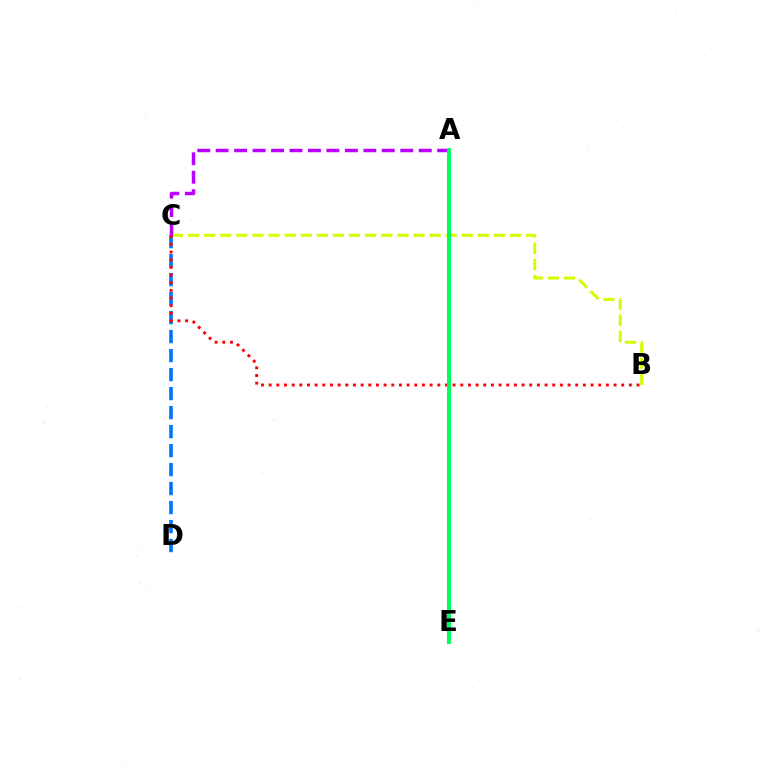{('B', 'C'): [{'color': '#d1ff00', 'line_style': 'dashed', 'thickness': 2.19}, {'color': '#ff0000', 'line_style': 'dotted', 'thickness': 2.08}], ('C', 'D'): [{'color': '#0074ff', 'line_style': 'dashed', 'thickness': 2.58}], ('A', 'C'): [{'color': '#b900ff', 'line_style': 'dashed', 'thickness': 2.51}], ('A', 'E'): [{'color': '#00ff5c', 'line_style': 'solid', 'thickness': 2.89}]}